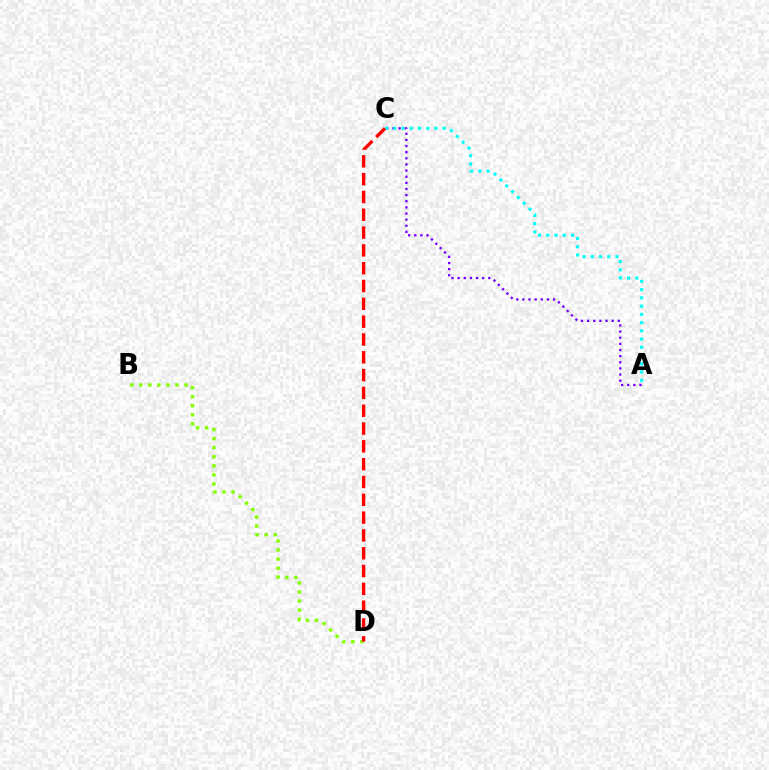{('B', 'D'): [{'color': '#84ff00', 'line_style': 'dotted', 'thickness': 2.46}], ('A', 'C'): [{'color': '#7200ff', 'line_style': 'dotted', 'thickness': 1.67}, {'color': '#00fff6', 'line_style': 'dotted', 'thickness': 2.24}], ('C', 'D'): [{'color': '#ff0000', 'line_style': 'dashed', 'thickness': 2.42}]}